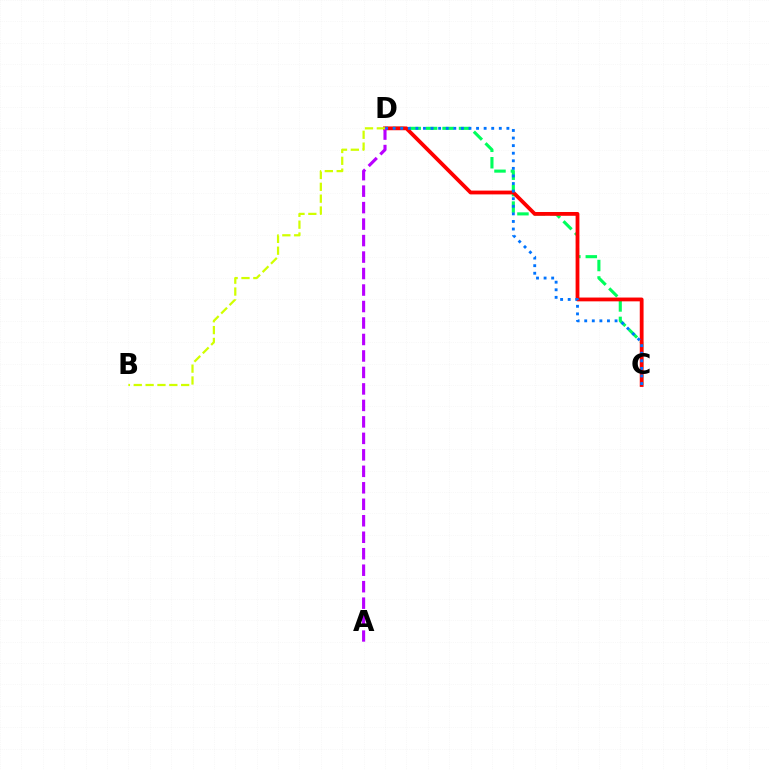{('C', 'D'): [{'color': '#00ff5c', 'line_style': 'dashed', 'thickness': 2.23}, {'color': '#ff0000', 'line_style': 'solid', 'thickness': 2.74}, {'color': '#0074ff', 'line_style': 'dotted', 'thickness': 2.06}], ('A', 'D'): [{'color': '#b900ff', 'line_style': 'dashed', 'thickness': 2.24}], ('B', 'D'): [{'color': '#d1ff00', 'line_style': 'dashed', 'thickness': 1.61}]}